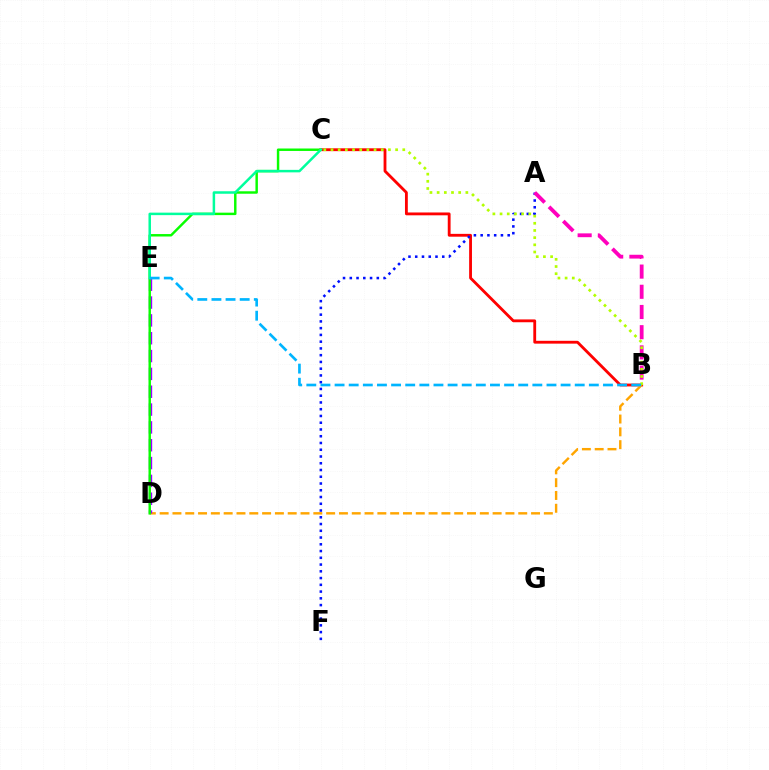{('B', 'C'): [{'color': '#ff0000', 'line_style': 'solid', 'thickness': 2.04}, {'color': '#b3ff00', 'line_style': 'dotted', 'thickness': 1.95}], ('B', 'D'): [{'color': '#ffa500', 'line_style': 'dashed', 'thickness': 1.74}], ('A', 'F'): [{'color': '#0010ff', 'line_style': 'dotted', 'thickness': 1.84}], ('D', 'E'): [{'color': '#9b00ff', 'line_style': 'dashed', 'thickness': 2.42}], ('C', 'D'): [{'color': '#08ff00', 'line_style': 'solid', 'thickness': 1.76}], ('A', 'B'): [{'color': '#ff00bd', 'line_style': 'dashed', 'thickness': 2.74}], ('C', 'E'): [{'color': '#00ff9d', 'line_style': 'solid', 'thickness': 1.8}], ('B', 'E'): [{'color': '#00b5ff', 'line_style': 'dashed', 'thickness': 1.92}]}